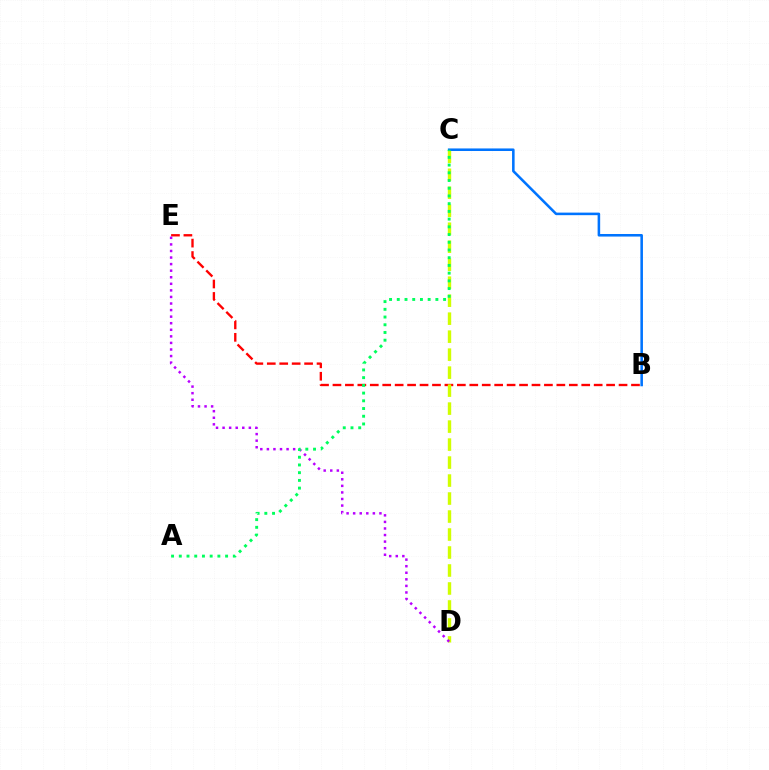{('B', 'E'): [{'color': '#ff0000', 'line_style': 'dashed', 'thickness': 1.69}], ('C', 'D'): [{'color': '#d1ff00', 'line_style': 'dashed', 'thickness': 2.44}], ('B', 'C'): [{'color': '#0074ff', 'line_style': 'solid', 'thickness': 1.84}], ('D', 'E'): [{'color': '#b900ff', 'line_style': 'dotted', 'thickness': 1.78}], ('A', 'C'): [{'color': '#00ff5c', 'line_style': 'dotted', 'thickness': 2.1}]}